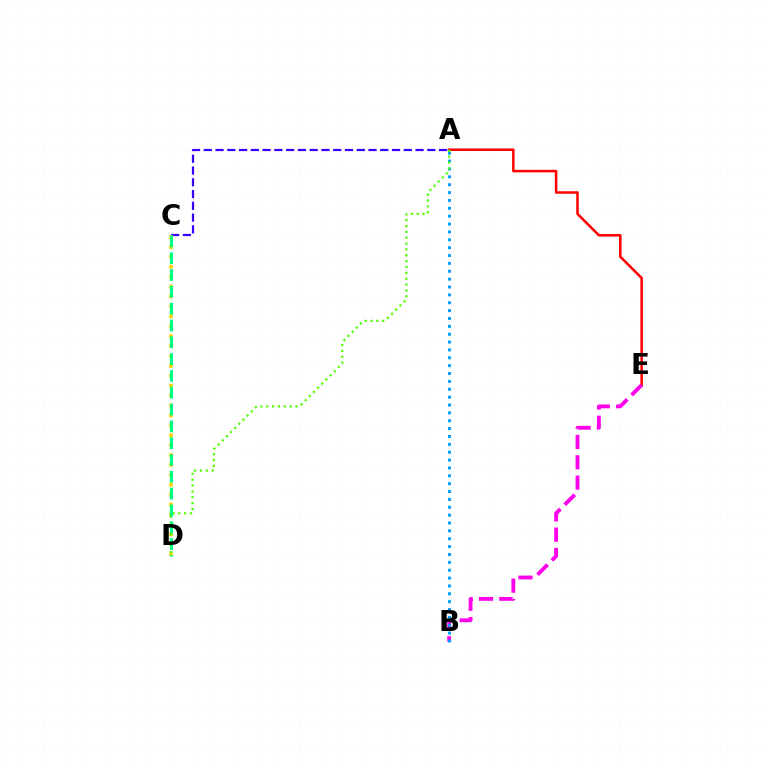{('A', 'E'): [{'color': '#ff0000', 'line_style': 'solid', 'thickness': 1.81}], ('B', 'E'): [{'color': '#ff00ed', 'line_style': 'dashed', 'thickness': 2.76}], ('A', 'C'): [{'color': '#3700ff', 'line_style': 'dashed', 'thickness': 1.6}], ('A', 'B'): [{'color': '#009eff', 'line_style': 'dotted', 'thickness': 2.14}], ('C', 'D'): [{'color': '#ffd500', 'line_style': 'dotted', 'thickness': 2.69}, {'color': '#00ff86', 'line_style': 'dashed', 'thickness': 2.28}], ('A', 'D'): [{'color': '#4fff00', 'line_style': 'dotted', 'thickness': 1.59}]}